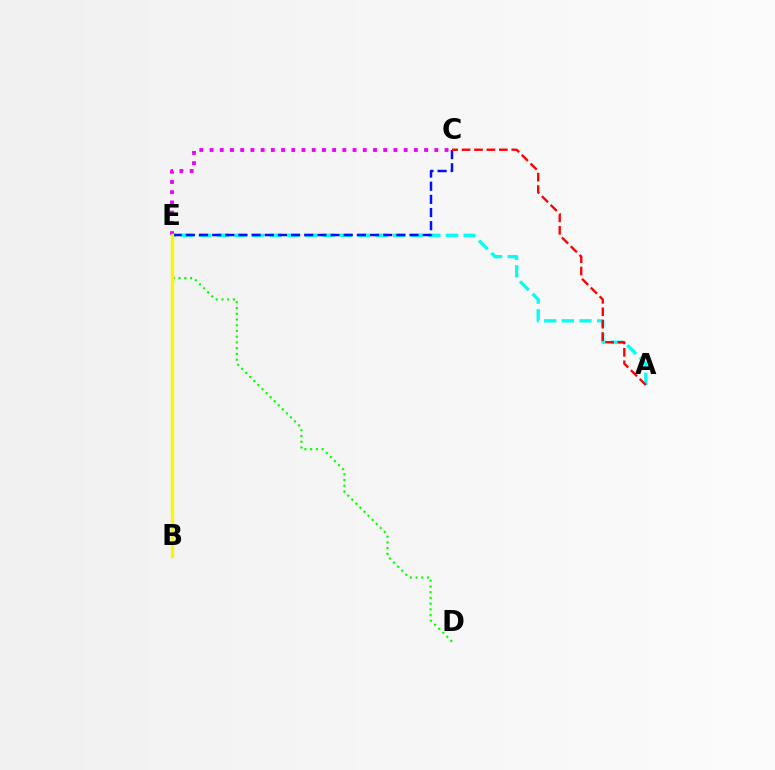{('A', 'E'): [{'color': '#00fff6', 'line_style': 'dashed', 'thickness': 2.39}], ('C', 'E'): [{'color': '#0010ff', 'line_style': 'dashed', 'thickness': 1.79}, {'color': '#ee00ff', 'line_style': 'dotted', 'thickness': 2.78}], ('D', 'E'): [{'color': '#08ff00', 'line_style': 'dotted', 'thickness': 1.56}], ('B', 'E'): [{'color': '#fcf500', 'line_style': 'solid', 'thickness': 2.42}], ('A', 'C'): [{'color': '#ff0000', 'line_style': 'dashed', 'thickness': 1.69}]}